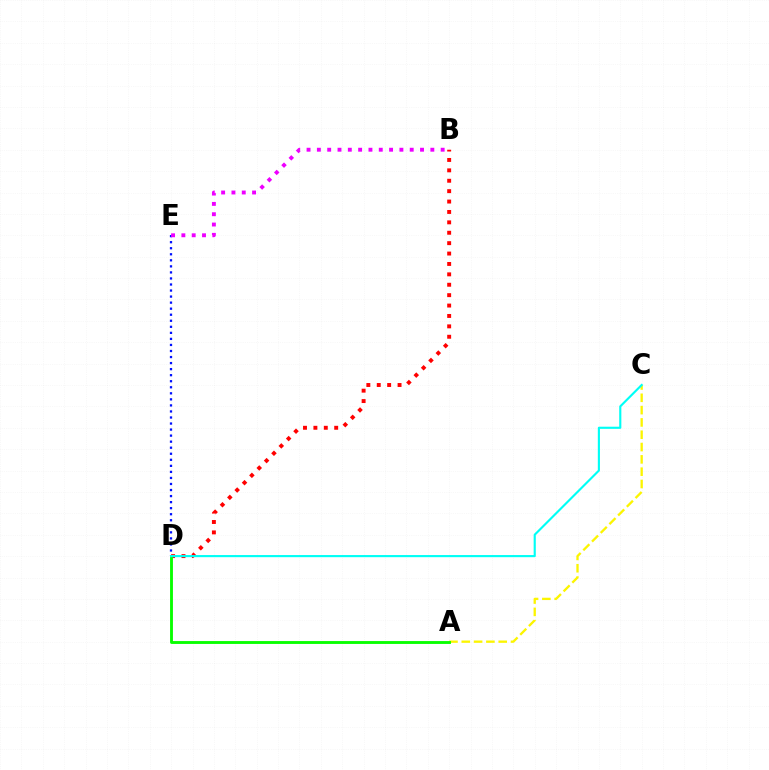{('B', 'D'): [{'color': '#ff0000', 'line_style': 'dotted', 'thickness': 2.83}], ('A', 'C'): [{'color': '#fcf500', 'line_style': 'dashed', 'thickness': 1.67}], ('A', 'D'): [{'color': '#08ff00', 'line_style': 'solid', 'thickness': 2.06}], ('D', 'E'): [{'color': '#0010ff', 'line_style': 'dotted', 'thickness': 1.64}], ('B', 'E'): [{'color': '#ee00ff', 'line_style': 'dotted', 'thickness': 2.8}], ('C', 'D'): [{'color': '#00fff6', 'line_style': 'solid', 'thickness': 1.54}]}